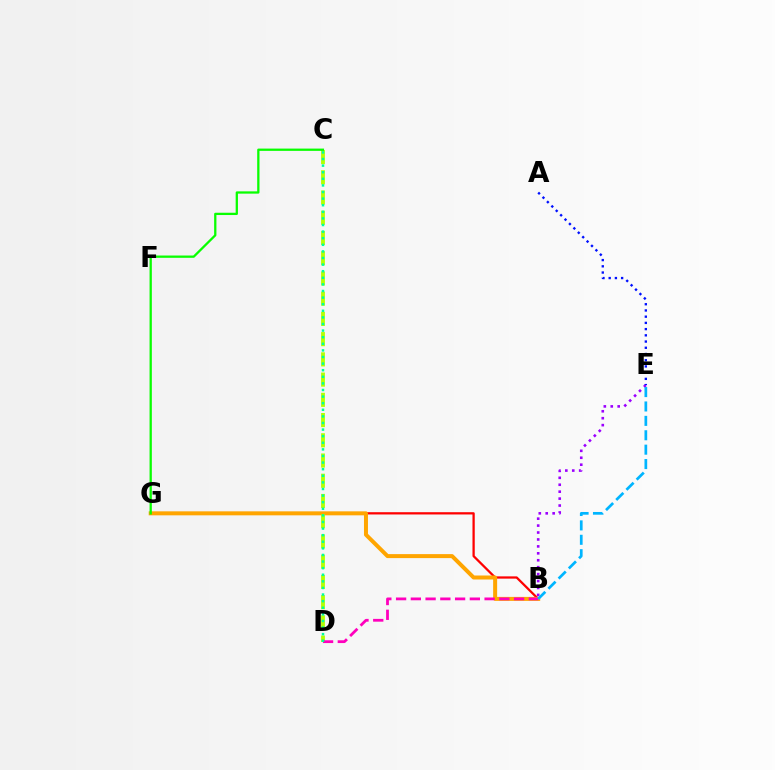{('B', 'G'): [{'color': '#ff0000', 'line_style': 'solid', 'thickness': 1.63}, {'color': '#ffa500', 'line_style': 'solid', 'thickness': 2.87}], ('C', 'D'): [{'color': '#b3ff00', 'line_style': 'dashed', 'thickness': 2.75}, {'color': '#00ff9d', 'line_style': 'dotted', 'thickness': 1.79}], ('B', 'E'): [{'color': '#9b00ff', 'line_style': 'dotted', 'thickness': 1.88}, {'color': '#00b5ff', 'line_style': 'dashed', 'thickness': 1.96}], ('C', 'G'): [{'color': '#08ff00', 'line_style': 'solid', 'thickness': 1.64}], ('B', 'D'): [{'color': '#ff00bd', 'line_style': 'dashed', 'thickness': 2.0}], ('A', 'E'): [{'color': '#0010ff', 'line_style': 'dotted', 'thickness': 1.69}]}